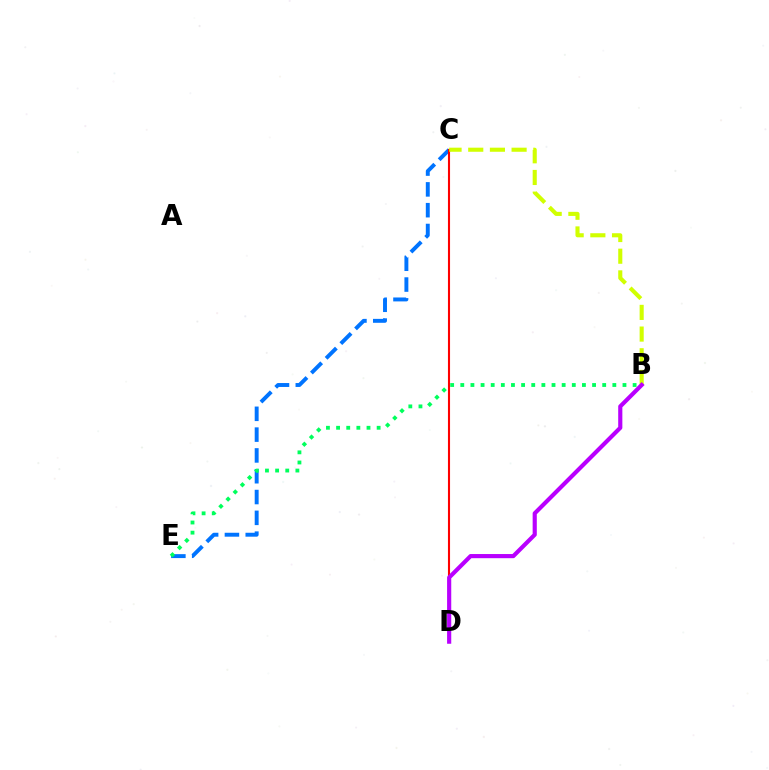{('C', 'E'): [{'color': '#0074ff', 'line_style': 'dashed', 'thickness': 2.83}], ('C', 'D'): [{'color': '#ff0000', 'line_style': 'solid', 'thickness': 1.51}], ('B', 'C'): [{'color': '#d1ff00', 'line_style': 'dashed', 'thickness': 2.95}], ('B', 'E'): [{'color': '#00ff5c', 'line_style': 'dotted', 'thickness': 2.75}], ('B', 'D'): [{'color': '#b900ff', 'line_style': 'solid', 'thickness': 2.99}]}